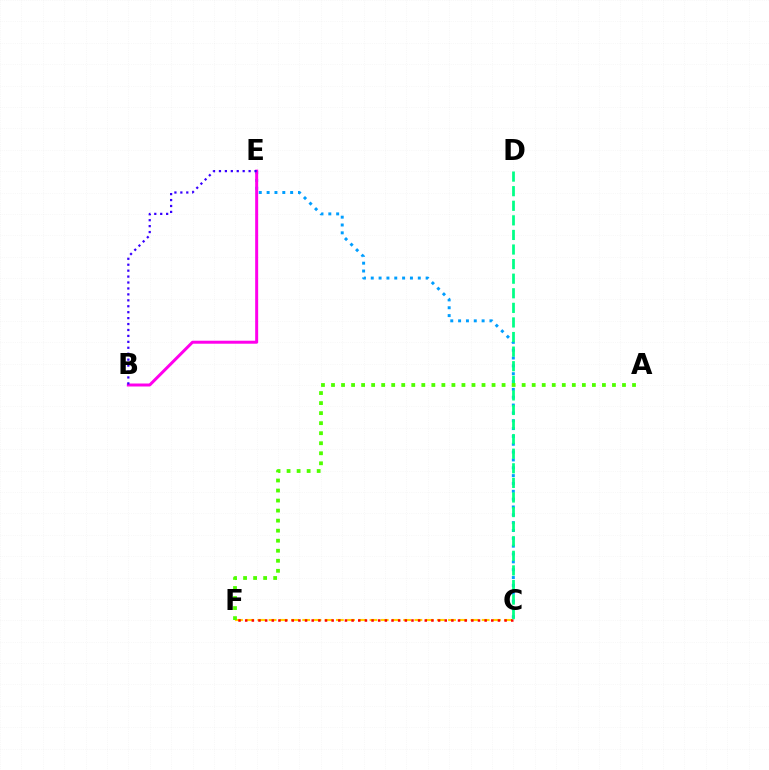{('C', 'F'): [{'color': '#ffd500', 'line_style': 'dashed', 'thickness': 1.52}, {'color': '#ff0000', 'line_style': 'dotted', 'thickness': 1.81}], ('C', 'E'): [{'color': '#009eff', 'line_style': 'dotted', 'thickness': 2.13}], ('B', 'E'): [{'color': '#ff00ed', 'line_style': 'solid', 'thickness': 2.15}, {'color': '#3700ff', 'line_style': 'dotted', 'thickness': 1.61}], ('C', 'D'): [{'color': '#00ff86', 'line_style': 'dashed', 'thickness': 1.98}], ('A', 'F'): [{'color': '#4fff00', 'line_style': 'dotted', 'thickness': 2.73}]}